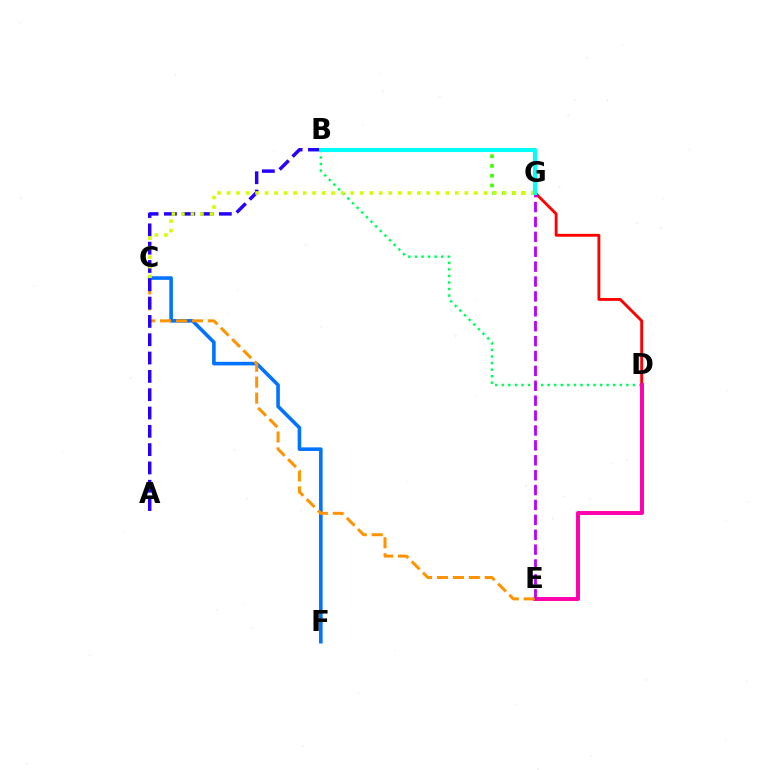{('B', 'D'): [{'color': '#00ff5c', 'line_style': 'dotted', 'thickness': 1.78}], ('D', 'G'): [{'color': '#ff0000', 'line_style': 'solid', 'thickness': 2.06}], ('D', 'E'): [{'color': '#ff00ac', 'line_style': 'solid', 'thickness': 2.83}], ('E', 'G'): [{'color': '#b900ff', 'line_style': 'dashed', 'thickness': 2.02}], ('C', 'F'): [{'color': '#0074ff', 'line_style': 'solid', 'thickness': 2.59}], ('C', 'E'): [{'color': '#ff9400', 'line_style': 'dashed', 'thickness': 2.16}], ('B', 'G'): [{'color': '#3dff00', 'line_style': 'dotted', 'thickness': 2.65}, {'color': '#00fff6', 'line_style': 'solid', 'thickness': 2.94}], ('A', 'B'): [{'color': '#2500ff', 'line_style': 'dashed', 'thickness': 2.49}], ('C', 'G'): [{'color': '#d1ff00', 'line_style': 'dotted', 'thickness': 2.58}]}